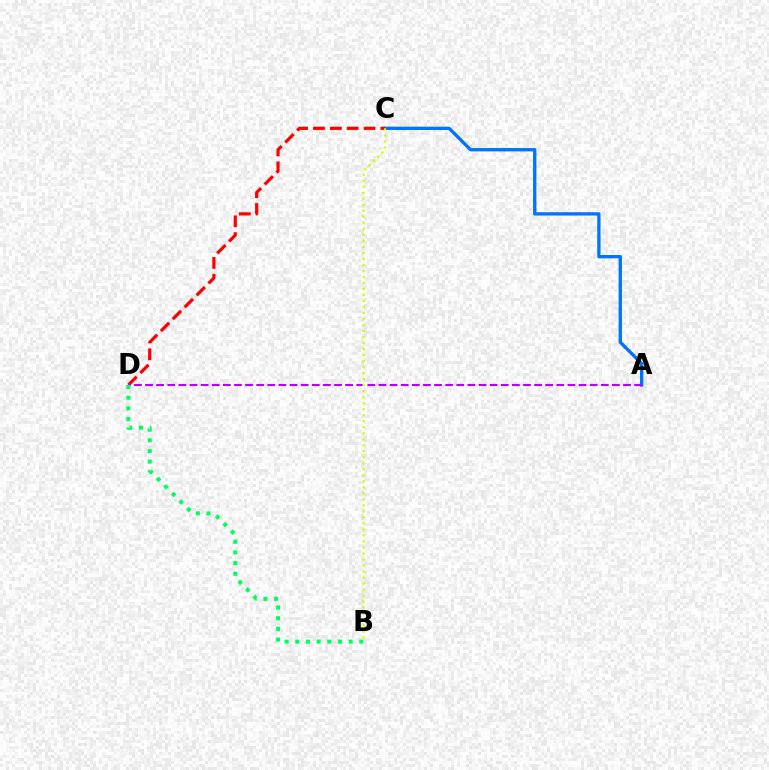{('A', 'C'): [{'color': '#0074ff', 'line_style': 'solid', 'thickness': 2.39}], ('C', 'D'): [{'color': '#ff0000', 'line_style': 'dashed', 'thickness': 2.29}], ('A', 'D'): [{'color': '#b900ff', 'line_style': 'dashed', 'thickness': 1.51}], ('B', 'C'): [{'color': '#d1ff00', 'line_style': 'dotted', 'thickness': 1.63}], ('B', 'D'): [{'color': '#00ff5c', 'line_style': 'dotted', 'thickness': 2.9}]}